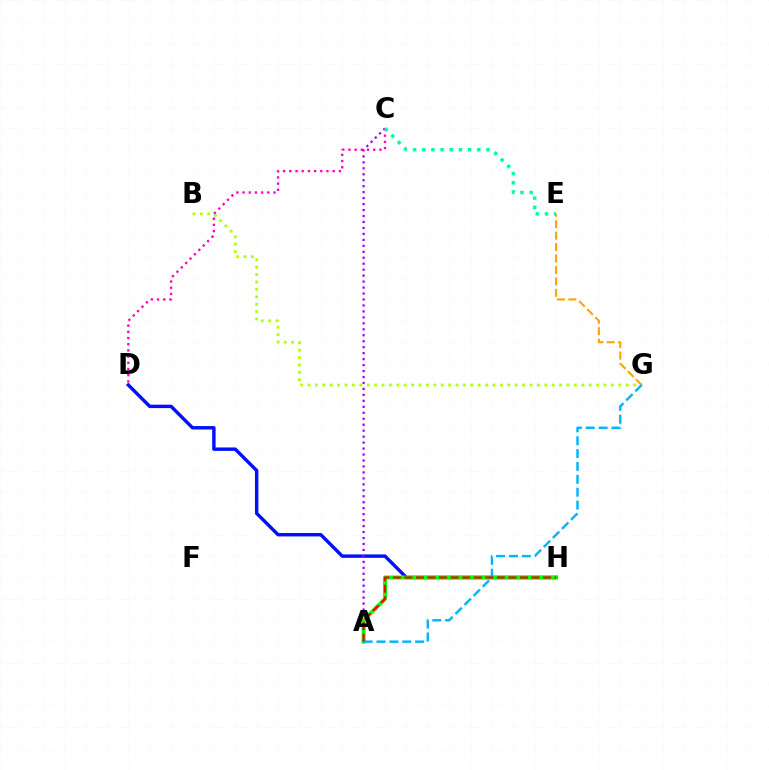{('D', 'H'): [{'color': '#0010ff', 'line_style': 'solid', 'thickness': 2.46}], ('B', 'G'): [{'color': '#b3ff00', 'line_style': 'dotted', 'thickness': 2.01}], ('A', 'C'): [{'color': '#9b00ff', 'line_style': 'dotted', 'thickness': 1.62}], ('E', 'G'): [{'color': '#ffa500', 'line_style': 'dashed', 'thickness': 1.55}], ('A', 'H'): [{'color': '#08ff00', 'line_style': 'solid', 'thickness': 2.87}, {'color': '#ff0000', 'line_style': 'dashed', 'thickness': 1.57}], ('A', 'G'): [{'color': '#00b5ff', 'line_style': 'dashed', 'thickness': 1.75}], ('C', 'D'): [{'color': '#ff00bd', 'line_style': 'dotted', 'thickness': 1.68}], ('C', 'E'): [{'color': '#00ff9d', 'line_style': 'dotted', 'thickness': 2.49}]}